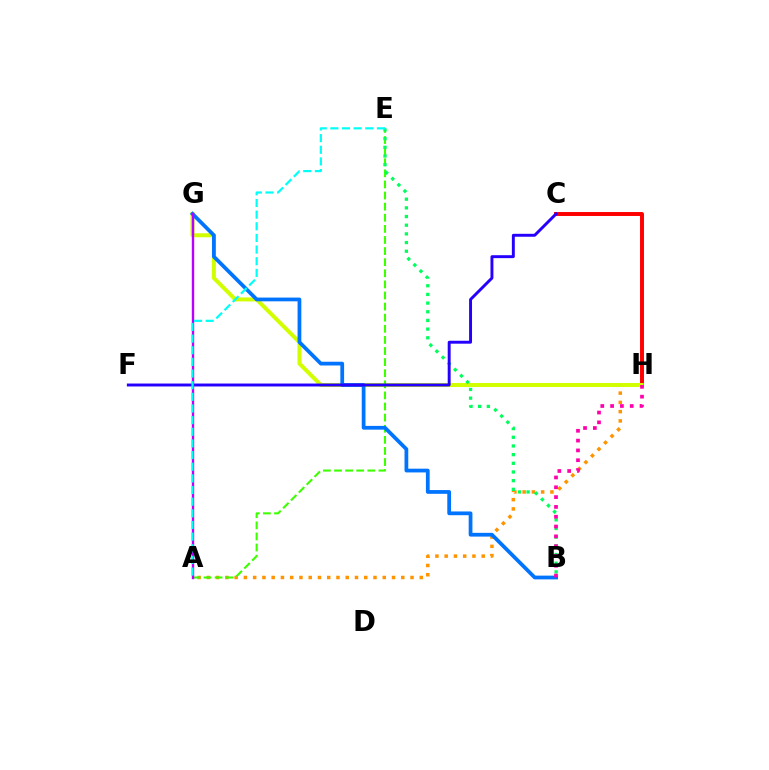{('A', 'H'): [{'color': '#ff9400', 'line_style': 'dotted', 'thickness': 2.52}], ('C', 'H'): [{'color': '#ff0000', 'line_style': 'solid', 'thickness': 2.84}], ('G', 'H'): [{'color': '#d1ff00', 'line_style': 'solid', 'thickness': 2.87}], ('A', 'E'): [{'color': '#3dff00', 'line_style': 'dashed', 'thickness': 1.51}, {'color': '#00fff6', 'line_style': 'dashed', 'thickness': 1.58}], ('B', 'G'): [{'color': '#0074ff', 'line_style': 'solid', 'thickness': 2.7}], ('B', 'E'): [{'color': '#00ff5c', 'line_style': 'dotted', 'thickness': 2.36}], ('C', 'F'): [{'color': '#2500ff', 'line_style': 'solid', 'thickness': 2.11}], ('B', 'H'): [{'color': '#ff00ac', 'line_style': 'dotted', 'thickness': 2.67}], ('A', 'G'): [{'color': '#b900ff', 'line_style': 'solid', 'thickness': 1.73}]}